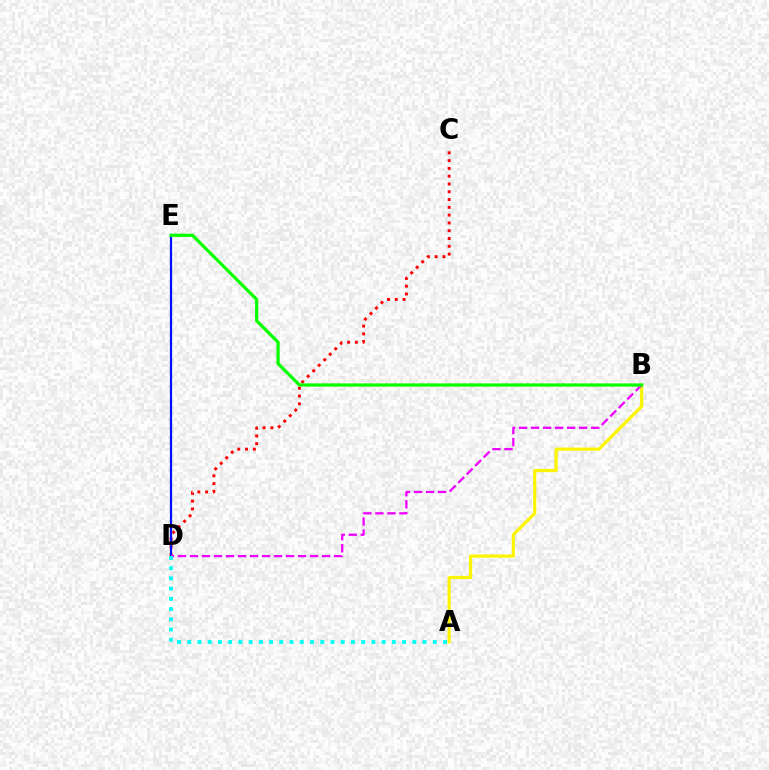{('C', 'D'): [{'color': '#ff0000', 'line_style': 'dotted', 'thickness': 2.12}], ('A', 'B'): [{'color': '#fcf500', 'line_style': 'solid', 'thickness': 2.28}], ('D', 'E'): [{'color': '#0010ff', 'line_style': 'solid', 'thickness': 1.61}], ('B', 'D'): [{'color': '#ee00ff', 'line_style': 'dashed', 'thickness': 1.63}], ('B', 'E'): [{'color': '#08ff00', 'line_style': 'solid', 'thickness': 2.31}], ('A', 'D'): [{'color': '#00fff6', 'line_style': 'dotted', 'thickness': 2.78}]}